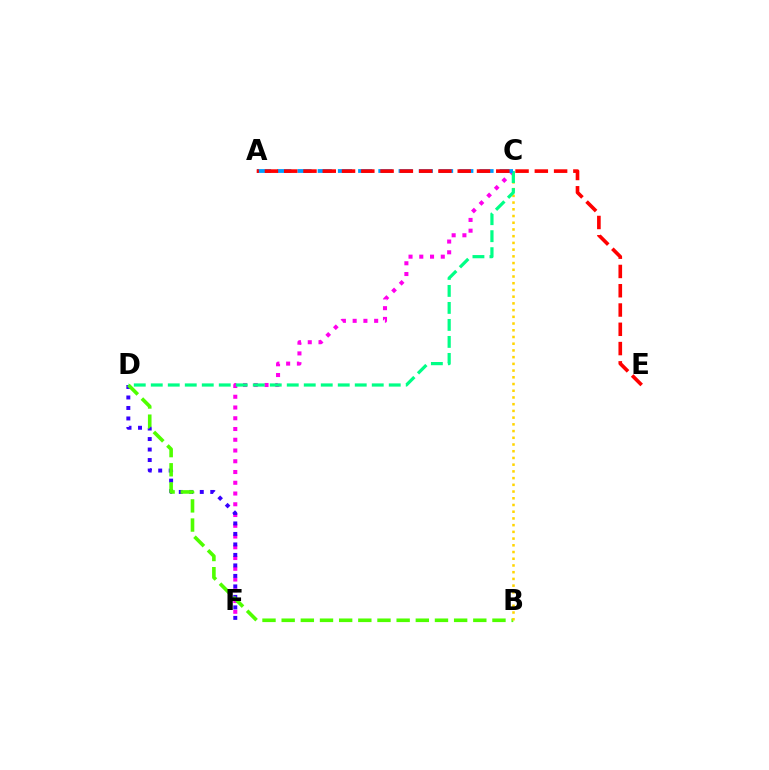{('C', 'F'): [{'color': '#ff00ed', 'line_style': 'dotted', 'thickness': 2.92}], ('D', 'F'): [{'color': '#3700ff', 'line_style': 'dotted', 'thickness': 2.85}], ('B', 'D'): [{'color': '#4fff00', 'line_style': 'dashed', 'thickness': 2.6}], ('B', 'C'): [{'color': '#ffd500', 'line_style': 'dotted', 'thickness': 1.83}], ('C', 'D'): [{'color': '#00ff86', 'line_style': 'dashed', 'thickness': 2.31}], ('A', 'C'): [{'color': '#009eff', 'line_style': 'dashed', 'thickness': 2.75}], ('A', 'E'): [{'color': '#ff0000', 'line_style': 'dashed', 'thickness': 2.62}]}